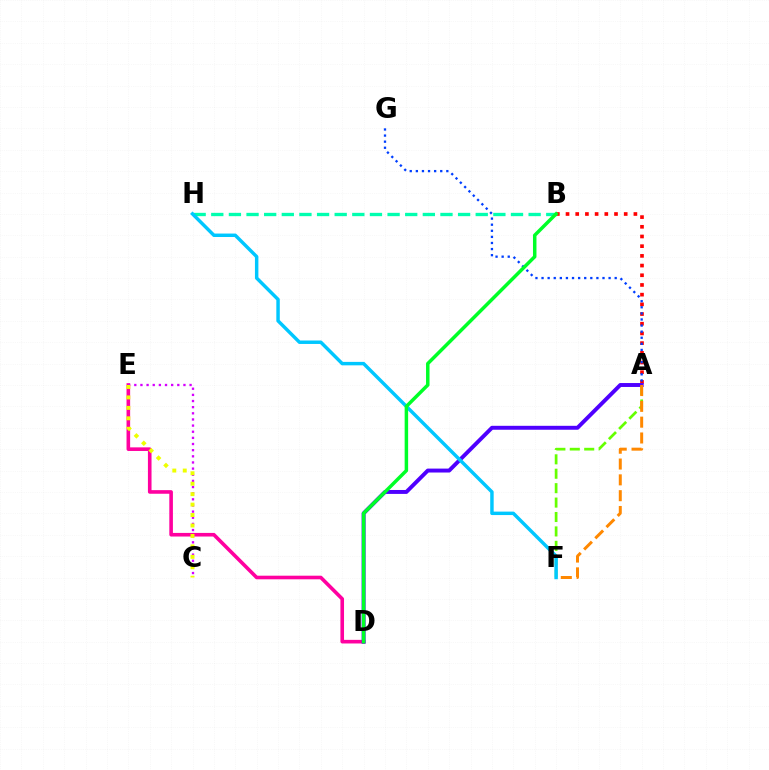{('A', 'B'): [{'color': '#ff0000', 'line_style': 'dotted', 'thickness': 2.63}], ('A', 'F'): [{'color': '#66ff00', 'line_style': 'dashed', 'thickness': 1.96}, {'color': '#ff8800', 'line_style': 'dashed', 'thickness': 2.15}], ('D', 'E'): [{'color': '#ff00a0', 'line_style': 'solid', 'thickness': 2.6}], ('A', 'D'): [{'color': '#4f00ff', 'line_style': 'solid', 'thickness': 2.83}], ('B', 'H'): [{'color': '#00ffaf', 'line_style': 'dashed', 'thickness': 2.4}], ('C', 'E'): [{'color': '#d600ff', 'line_style': 'dotted', 'thickness': 1.67}, {'color': '#eeff00', 'line_style': 'dotted', 'thickness': 2.84}], ('A', 'G'): [{'color': '#003fff', 'line_style': 'dotted', 'thickness': 1.66}], ('F', 'H'): [{'color': '#00c7ff', 'line_style': 'solid', 'thickness': 2.48}], ('B', 'D'): [{'color': '#00ff27', 'line_style': 'solid', 'thickness': 2.51}]}